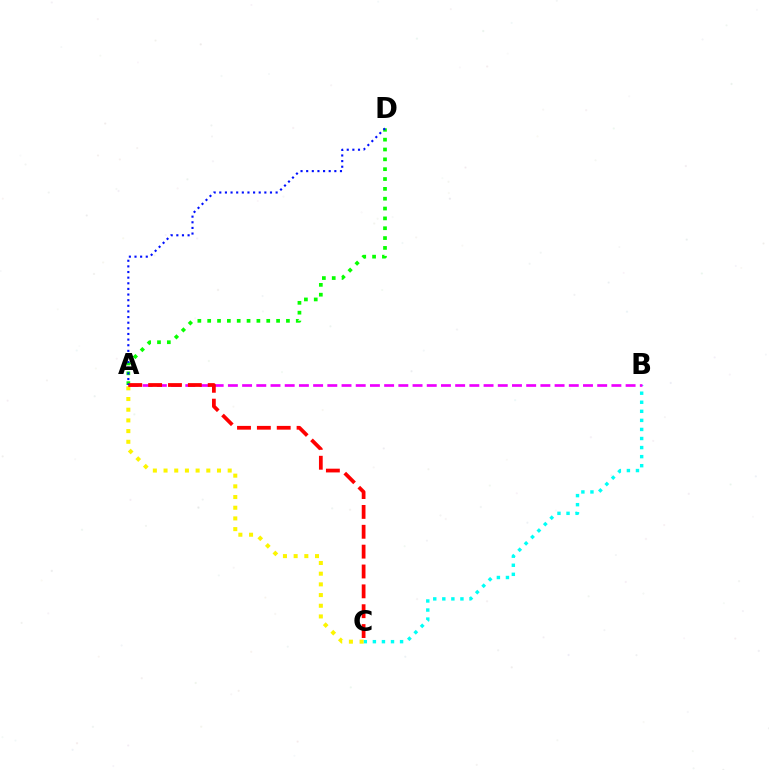{('A', 'D'): [{'color': '#08ff00', 'line_style': 'dotted', 'thickness': 2.67}, {'color': '#0010ff', 'line_style': 'dotted', 'thickness': 1.53}], ('B', 'C'): [{'color': '#00fff6', 'line_style': 'dotted', 'thickness': 2.46}], ('A', 'C'): [{'color': '#fcf500', 'line_style': 'dotted', 'thickness': 2.9}, {'color': '#ff0000', 'line_style': 'dashed', 'thickness': 2.7}], ('A', 'B'): [{'color': '#ee00ff', 'line_style': 'dashed', 'thickness': 1.93}]}